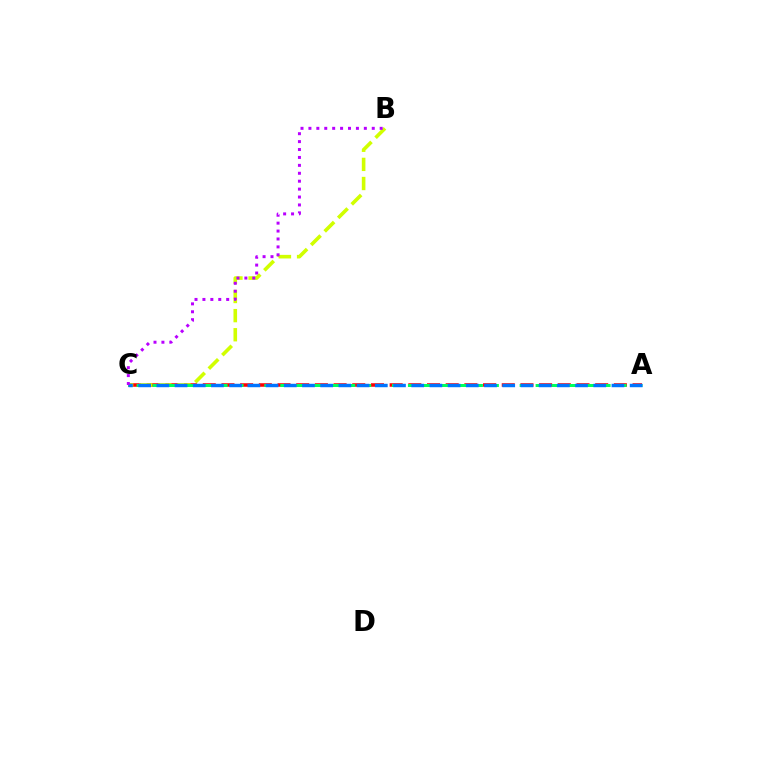{('A', 'C'): [{'color': '#ff0000', 'line_style': 'dashed', 'thickness': 2.54}, {'color': '#00ff5c', 'line_style': 'dashed', 'thickness': 2.17}, {'color': '#0074ff', 'line_style': 'dashed', 'thickness': 2.47}], ('B', 'C'): [{'color': '#d1ff00', 'line_style': 'dashed', 'thickness': 2.6}, {'color': '#b900ff', 'line_style': 'dotted', 'thickness': 2.15}]}